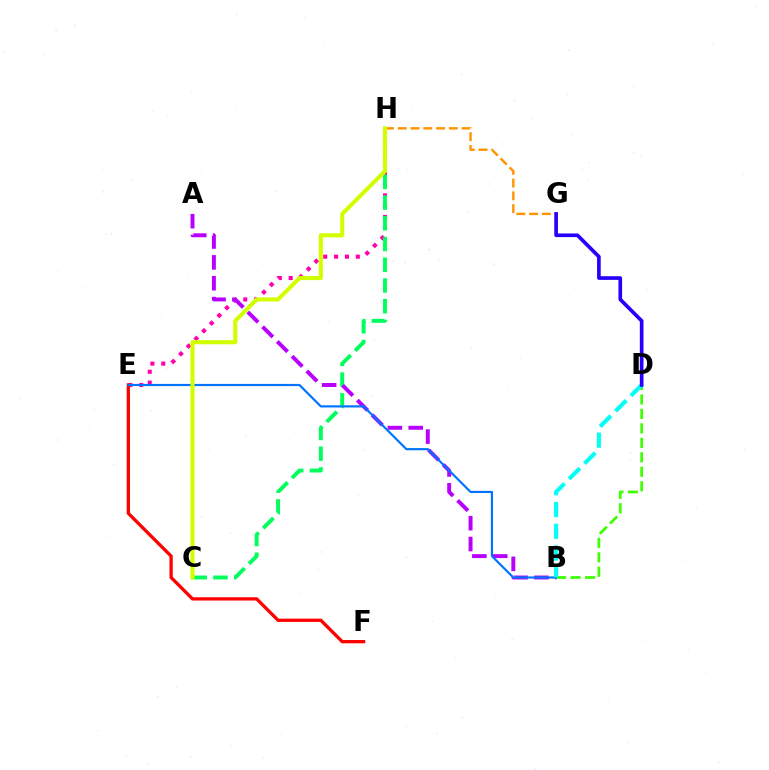{('E', 'H'): [{'color': '#ff00ac', 'line_style': 'dotted', 'thickness': 2.95}], ('C', 'H'): [{'color': '#00ff5c', 'line_style': 'dashed', 'thickness': 2.82}, {'color': '#d1ff00', 'line_style': 'solid', 'thickness': 2.95}], ('G', 'H'): [{'color': '#ff9400', 'line_style': 'dashed', 'thickness': 1.74}], ('B', 'D'): [{'color': '#3dff00', 'line_style': 'dashed', 'thickness': 1.97}, {'color': '#00fff6', 'line_style': 'dashed', 'thickness': 2.96}], ('E', 'F'): [{'color': '#ff0000', 'line_style': 'solid', 'thickness': 2.38}], ('A', 'B'): [{'color': '#b900ff', 'line_style': 'dashed', 'thickness': 2.83}], ('B', 'E'): [{'color': '#0074ff', 'line_style': 'solid', 'thickness': 1.57}], ('D', 'G'): [{'color': '#2500ff', 'line_style': 'solid', 'thickness': 2.63}]}